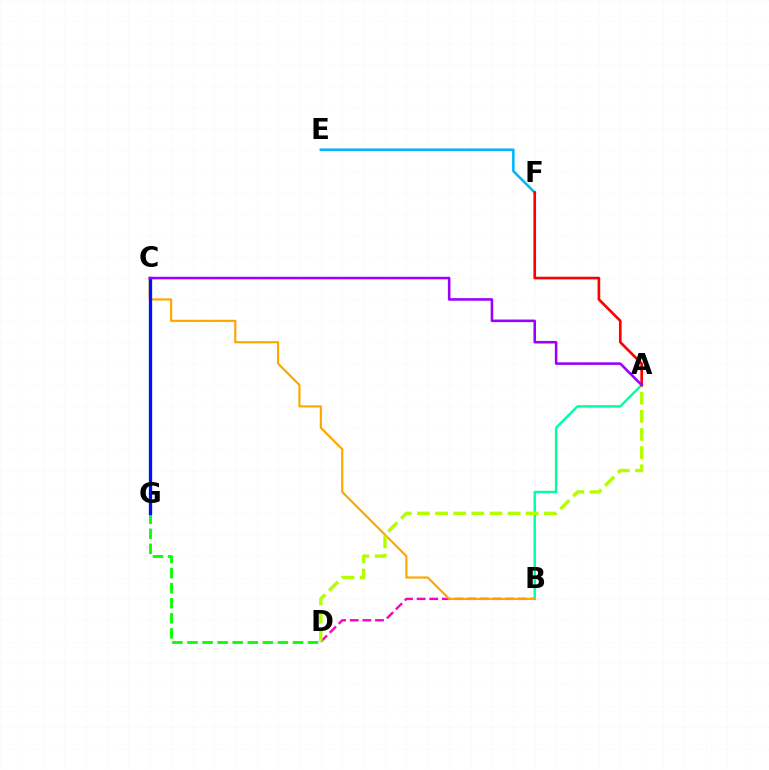{('B', 'D'): [{'color': '#ff00bd', 'line_style': 'dashed', 'thickness': 1.71}], ('A', 'B'): [{'color': '#00ff9d', 'line_style': 'solid', 'thickness': 1.73}], ('B', 'C'): [{'color': '#ffa500', 'line_style': 'solid', 'thickness': 1.55}], ('D', 'G'): [{'color': '#08ff00', 'line_style': 'dashed', 'thickness': 2.05}], ('C', 'G'): [{'color': '#0010ff', 'line_style': 'solid', 'thickness': 2.37}], ('E', 'F'): [{'color': '#00b5ff', 'line_style': 'solid', 'thickness': 1.82}], ('A', 'D'): [{'color': '#b3ff00', 'line_style': 'dashed', 'thickness': 2.46}], ('A', 'F'): [{'color': '#ff0000', 'line_style': 'solid', 'thickness': 1.91}], ('A', 'C'): [{'color': '#9b00ff', 'line_style': 'solid', 'thickness': 1.85}]}